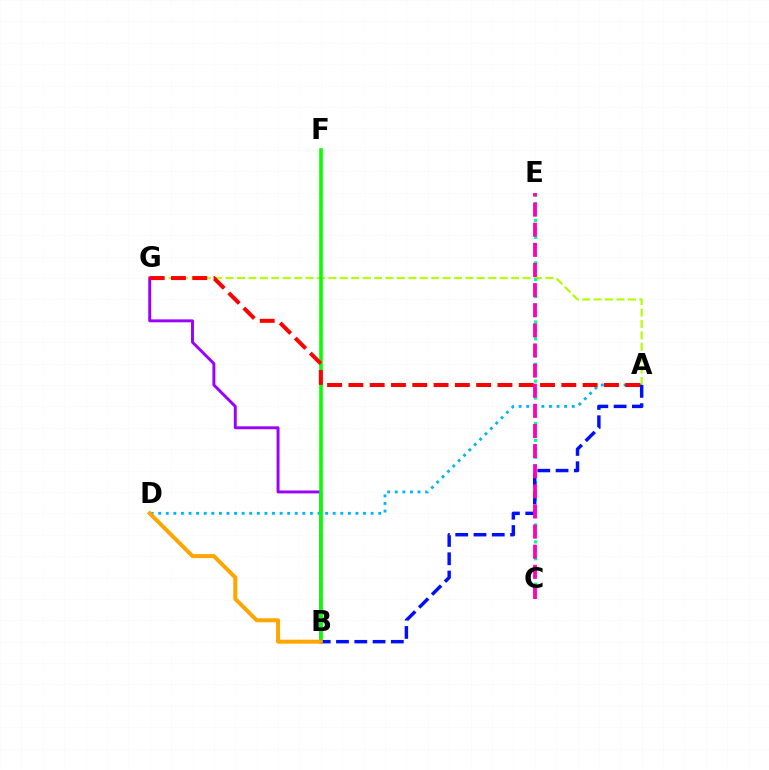{('A', 'G'): [{'color': '#b3ff00', 'line_style': 'dashed', 'thickness': 1.55}, {'color': '#ff0000', 'line_style': 'dashed', 'thickness': 2.89}], ('B', 'G'): [{'color': '#9b00ff', 'line_style': 'solid', 'thickness': 2.11}], ('A', 'D'): [{'color': '#00b5ff', 'line_style': 'dotted', 'thickness': 2.06}], ('B', 'F'): [{'color': '#08ff00', 'line_style': 'solid', 'thickness': 2.6}], ('C', 'E'): [{'color': '#00ff9d', 'line_style': 'dotted', 'thickness': 2.3}, {'color': '#ff00bd', 'line_style': 'dashed', 'thickness': 2.73}], ('A', 'B'): [{'color': '#0010ff', 'line_style': 'dashed', 'thickness': 2.48}], ('B', 'D'): [{'color': '#ffa500', 'line_style': 'solid', 'thickness': 2.86}]}